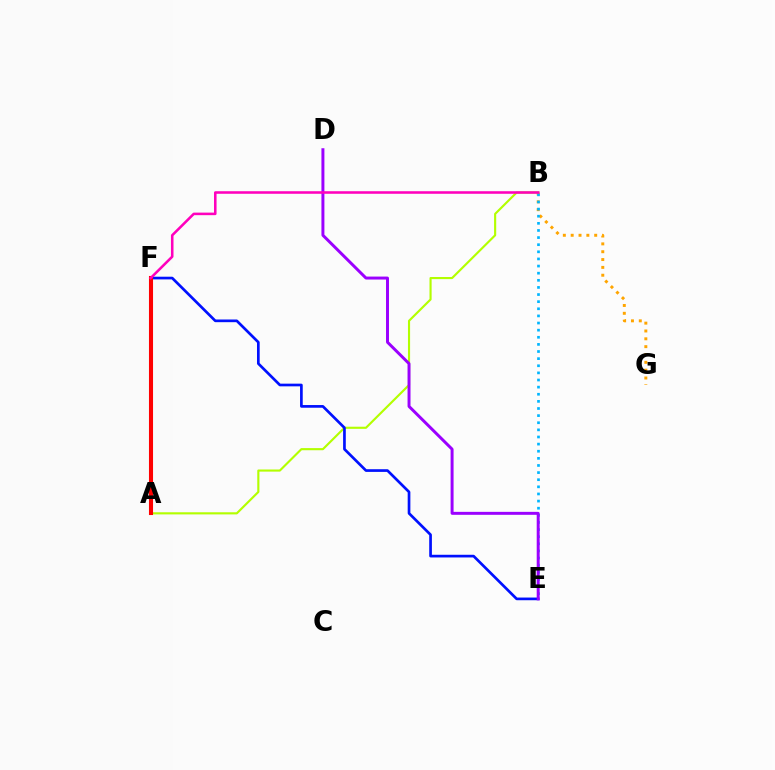{('A', 'B'): [{'color': '#b3ff00', 'line_style': 'solid', 'thickness': 1.54}], ('A', 'F'): [{'color': '#00ff9d', 'line_style': 'dotted', 'thickness': 2.63}, {'color': '#08ff00', 'line_style': 'dashed', 'thickness': 2.61}, {'color': '#ff0000', 'line_style': 'solid', 'thickness': 2.94}], ('B', 'G'): [{'color': '#ffa500', 'line_style': 'dotted', 'thickness': 2.13}], ('B', 'E'): [{'color': '#00b5ff', 'line_style': 'dotted', 'thickness': 1.93}], ('E', 'F'): [{'color': '#0010ff', 'line_style': 'solid', 'thickness': 1.93}], ('D', 'E'): [{'color': '#9b00ff', 'line_style': 'solid', 'thickness': 2.13}], ('B', 'F'): [{'color': '#ff00bd', 'line_style': 'solid', 'thickness': 1.84}]}